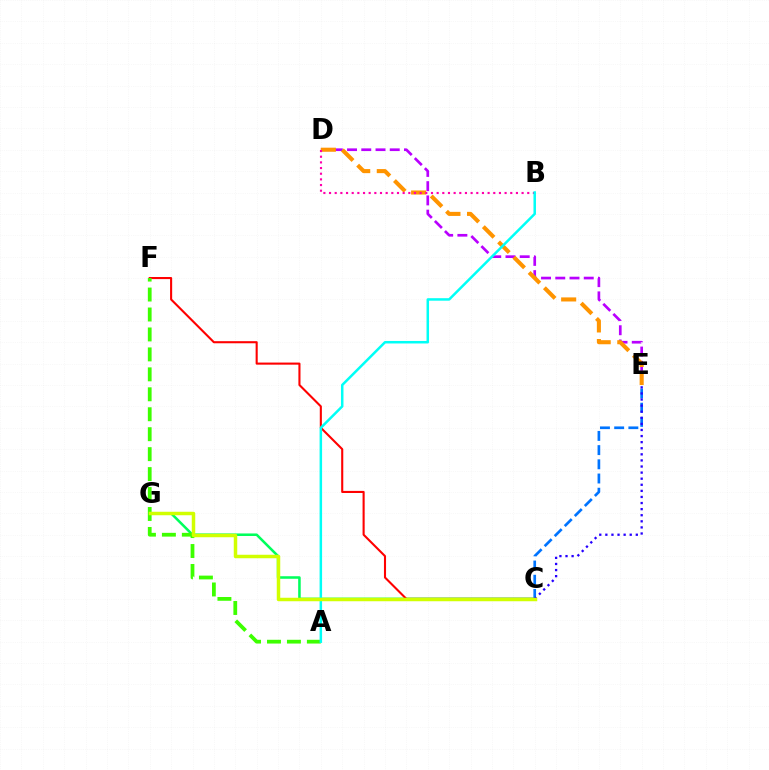{('C', 'G'): [{'color': '#00ff5c', 'line_style': 'solid', 'thickness': 1.83}, {'color': '#d1ff00', 'line_style': 'solid', 'thickness': 2.51}], ('C', 'F'): [{'color': '#ff0000', 'line_style': 'solid', 'thickness': 1.51}], ('A', 'F'): [{'color': '#3dff00', 'line_style': 'dashed', 'thickness': 2.71}], ('D', 'E'): [{'color': '#b900ff', 'line_style': 'dashed', 'thickness': 1.93}, {'color': '#ff9400', 'line_style': 'dashed', 'thickness': 2.93}], ('C', 'E'): [{'color': '#0074ff', 'line_style': 'dashed', 'thickness': 1.93}, {'color': '#2500ff', 'line_style': 'dotted', 'thickness': 1.65}], ('B', 'D'): [{'color': '#ff00ac', 'line_style': 'dotted', 'thickness': 1.54}], ('A', 'B'): [{'color': '#00fff6', 'line_style': 'solid', 'thickness': 1.8}]}